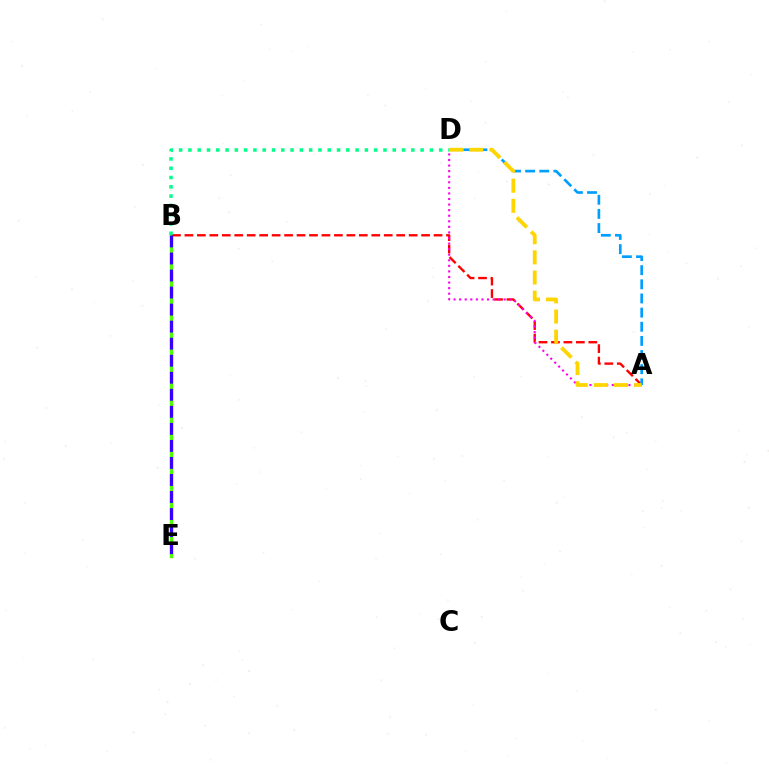{('B', 'E'): [{'color': '#4fff00', 'line_style': 'solid', 'thickness': 2.42}, {'color': '#3700ff', 'line_style': 'dashed', 'thickness': 2.31}], ('A', 'B'): [{'color': '#ff0000', 'line_style': 'dashed', 'thickness': 1.69}], ('A', 'D'): [{'color': '#009eff', 'line_style': 'dashed', 'thickness': 1.92}, {'color': '#ff00ed', 'line_style': 'dotted', 'thickness': 1.51}, {'color': '#ffd500', 'line_style': 'dashed', 'thickness': 2.74}], ('B', 'D'): [{'color': '#00ff86', 'line_style': 'dotted', 'thickness': 2.52}]}